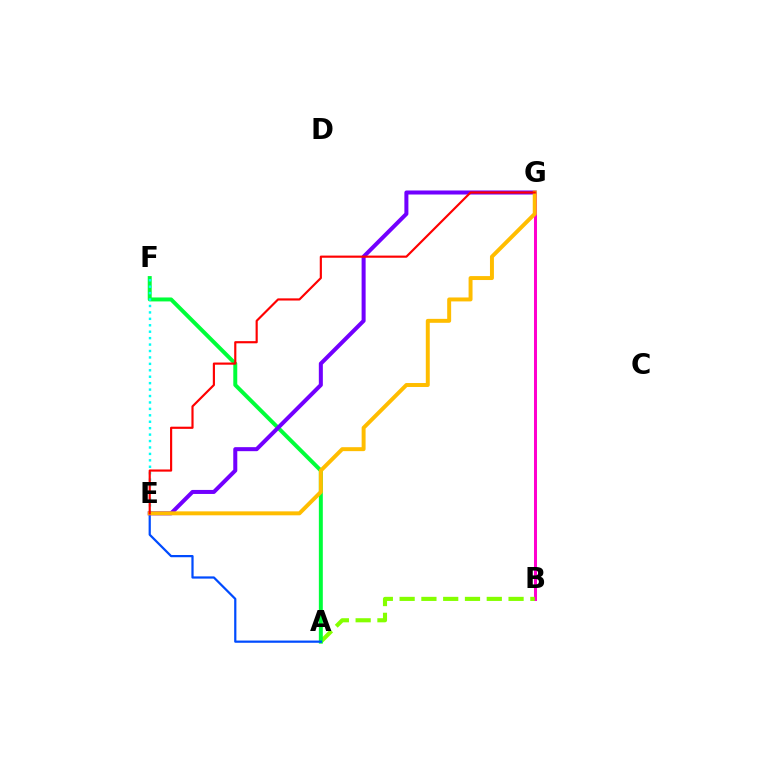{('B', 'G'): [{'color': '#ff00cf', 'line_style': 'solid', 'thickness': 2.17}], ('A', 'B'): [{'color': '#84ff00', 'line_style': 'dashed', 'thickness': 2.96}], ('A', 'F'): [{'color': '#00ff39', 'line_style': 'solid', 'thickness': 2.85}], ('E', 'F'): [{'color': '#00fff6', 'line_style': 'dotted', 'thickness': 1.75}], ('A', 'E'): [{'color': '#004bff', 'line_style': 'solid', 'thickness': 1.6}], ('E', 'G'): [{'color': '#7200ff', 'line_style': 'solid', 'thickness': 2.89}, {'color': '#ffbd00', 'line_style': 'solid', 'thickness': 2.84}, {'color': '#ff0000', 'line_style': 'solid', 'thickness': 1.56}]}